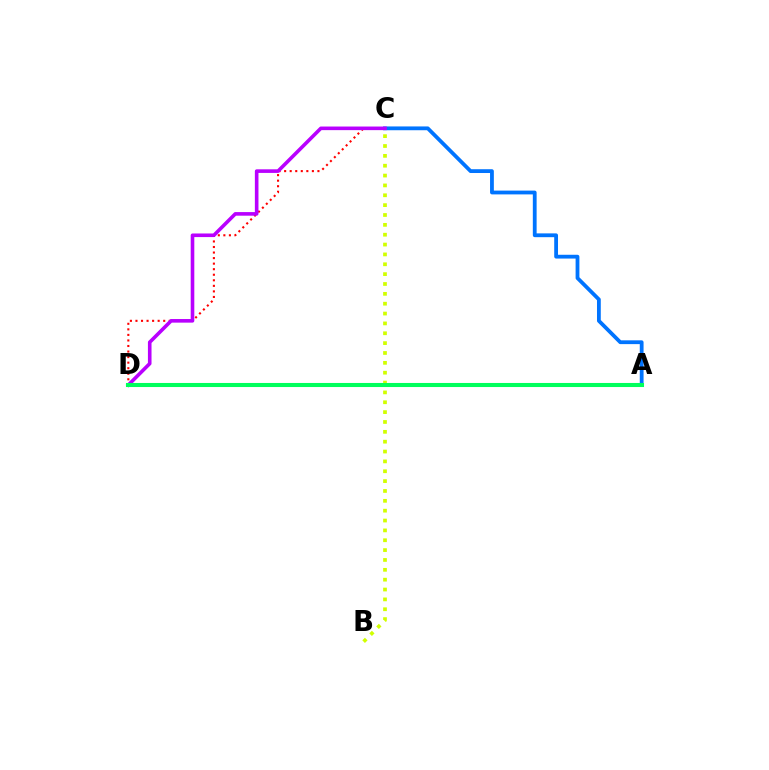{('C', 'D'): [{'color': '#ff0000', 'line_style': 'dotted', 'thickness': 1.51}, {'color': '#b900ff', 'line_style': 'solid', 'thickness': 2.6}], ('A', 'C'): [{'color': '#0074ff', 'line_style': 'solid', 'thickness': 2.73}], ('B', 'C'): [{'color': '#d1ff00', 'line_style': 'dotted', 'thickness': 2.68}], ('A', 'D'): [{'color': '#00ff5c', 'line_style': 'solid', 'thickness': 2.93}]}